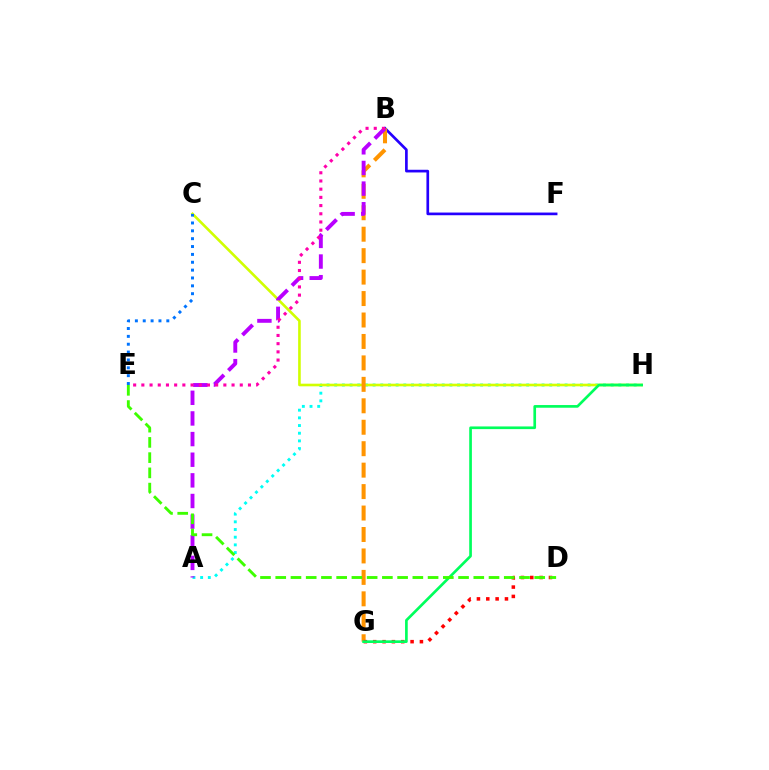{('B', 'F'): [{'color': '#2500ff', 'line_style': 'solid', 'thickness': 1.93}], ('A', 'H'): [{'color': '#00fff6', 'line_style': 'dotted', 'thickness': 2.09}], ('C', 'H'): [{'color': '#d1ff00', 'line_style': 'solid', 'thickness': 1.89}], ('B', 'G'): [{'color': '#ff9400', 'line_style': 'dashed', 'thickness': 2.91}], ('D', 'G'): [{'color': '#ff0000', 'line_style': 'dotted', 'thickness': 2.54}], ('A', 'B'): [{'color': '#b900ff', 'line_style': 'dashed', 'thickness': 2.8}], ('C', 'E'): [{'color': '#0074ff', 'line_style': 'dotted', 'thickness': 2.14}], ('G', 'H'): [{'color': '#00ff5c', 'line_style': 'solid', 'thickness': 1.93}], ('D', 'E'): [{'color': '#3dff00', 'line_style': 'dashed', 'thickness': 2.07}], ('B', 'E'): [{'color': '#ff00ac', 'line_style': 'dotted', 'thickness': 2.23}]}